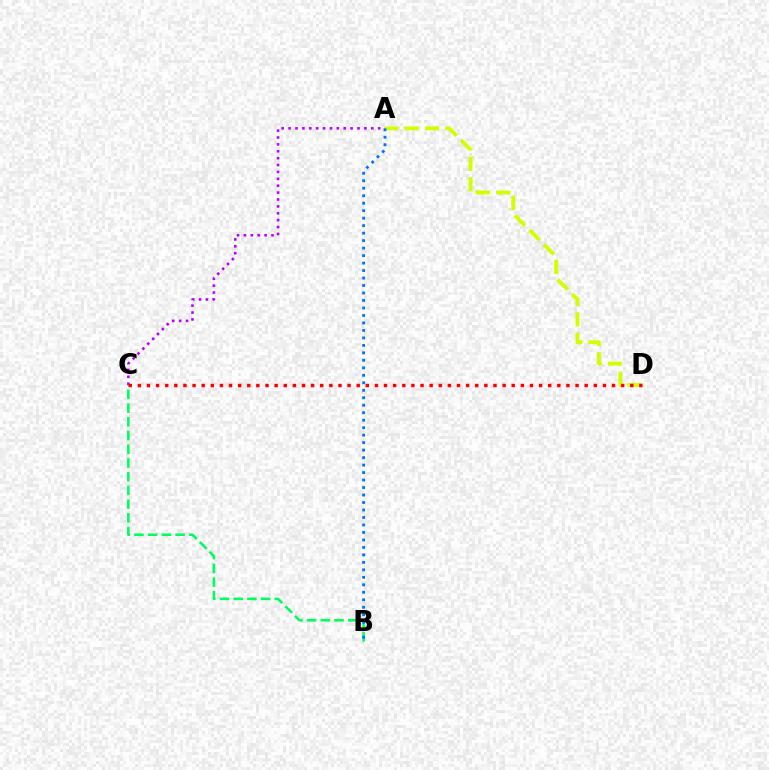{('A', 'D'): [{'color': '#d1ff00', 'line_style': 'dashed', 'thickness': 2.78}], ('B', 'C'): [{'color': '#00ff5c', 'line_style': 'dashed', 'thickness': 1.86}], ('A', 'B'): [{'color': '#0074ff', 'line_style': 'dotted', 'thickness': 2.03}], ('A', 'C'): [{'color': '#b900ff', 'line_style': 'dotted', 'thickness': 1.87}], ('C', 'D'): [{'color': '#ff0000', 'line_style': 'dotted', 'thickness': 2.48}]}